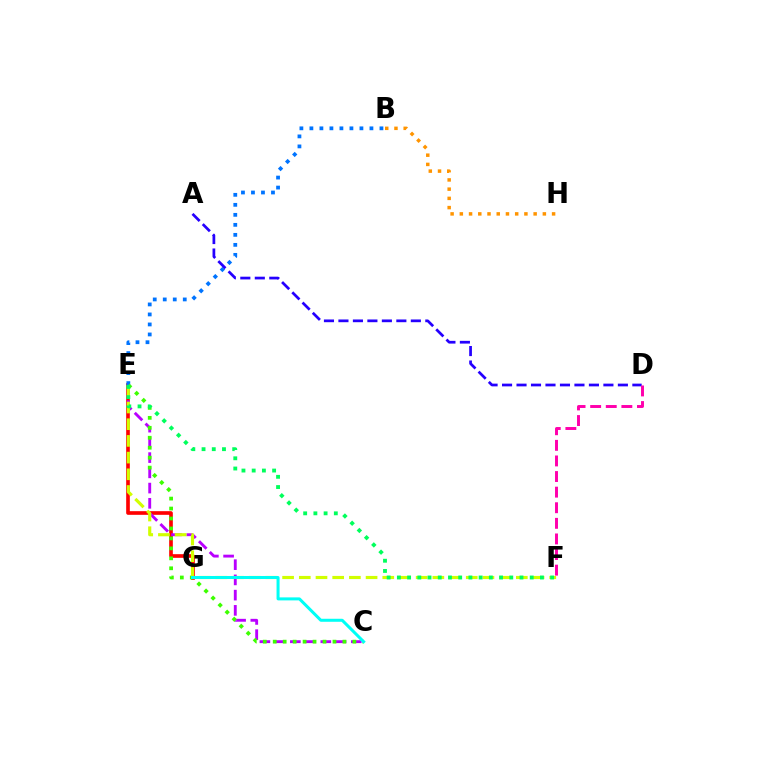{('E', 'G'): [{'color': '#ff0000', 'line_style': 'solid', 'thickness': 2.63}], ('C', 'E'): [{'color': '#b900ff', 'line_style': 'dashed', 'thickness': 2.07}, {'color': '#3dff00', 'line_style': 'dotted', 'thickness': 2.71}], ('B', 'E'): [{'color': '#0074ff', 'line_style': 'dotted', 'thickness': 2.72}], ('B', 'H'): [{'color': '#ff9400', 'line_style': 'dotted', 'thickness': 2.51}], ('E', 'F'): [{'color': '#d1ff00', 'line_style': 'dashed', 'thickness': 2.27}, {'color': '#00ff5c', 'line_style': 'dotted', 'thickness': 2.78}], ('A', 'D'): [{'color': '#2500ff', 'line_style': 'dashed', 'thickness': 1.97}], ('C', 'G'): [{'color': '#00fff6', 'line_style': 'solid', 'thickness': 2.17}], ('D', 'F'): [{'color': '#ff00ac', 'line_style': 'dashed', 'thickness': 2.12}]}